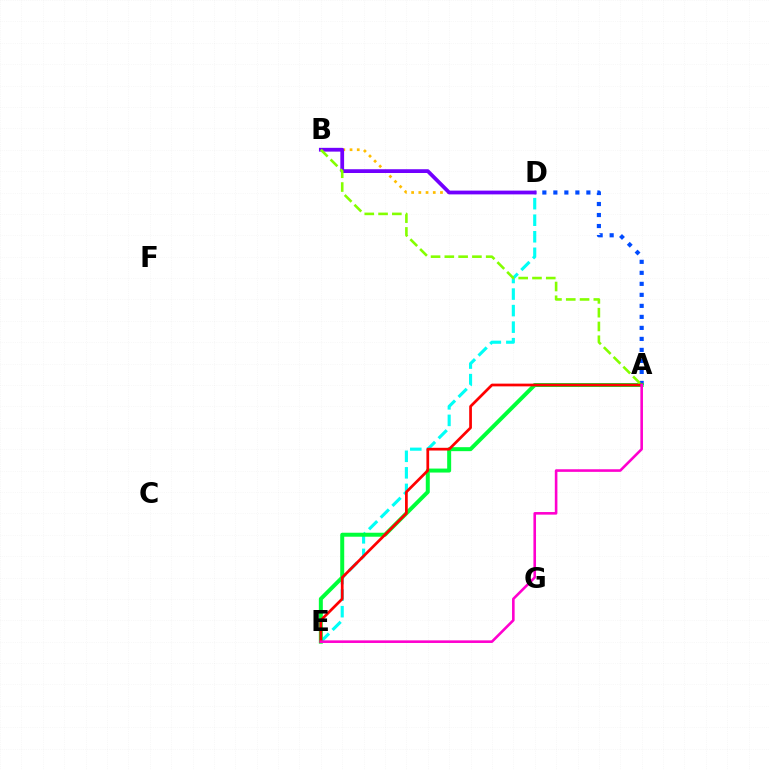{('A', 'D'): [{'color': '#004bff', 'line_style': 'dotted', 'thickness': 2.99}], ('D', 'E'): [{'color': '#00fff6', 'line_style': 'dashed', 'thickness': 2.25}], ('B', 'D'): [{'color': '#ffbd00', 'line_style': 'dotted', 'thickness': 1.96}, {'color': '#7200ff', 'line_style': 'solid', 'thickness': 2.72}], ('A', 'E'): [{'color': '#00ff39', 'line_style': 'solid', 'thickness': 2.87}, {'color': '#ff0000', 'line_style': 'solid', 'thickness': 1.96}, {'color': '#ff00cf', 'line_style': 'solid', 'thickness': 1.87}], ('A', 'B'): [{'color': '#84ff00', 'line_style': 'dashed', 'thickness': 1.87}]}